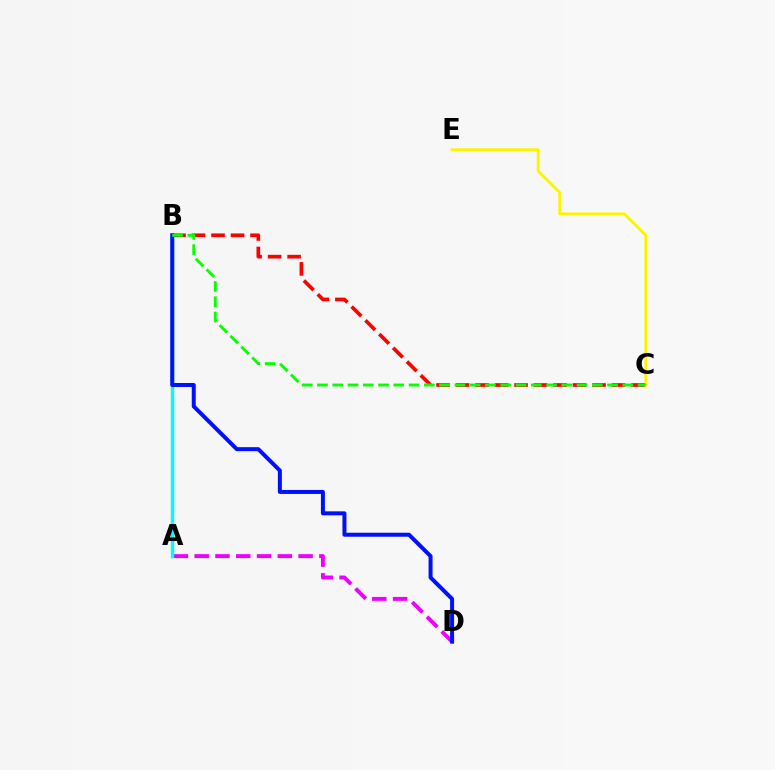{('C', 'E'): [{'color': '#fcf500', 'line_style': 'solid', 'thickness': 2.09}], ('A', 'D'): [{'color': '#ee00ff', 'line_style': 'dashed', 'thickness': 2.82}], ('B', 'C'): [{'color': '#ff0000', 'line_style': 'dashed', 'thickness': 2.65}, {'color': '#08ff00', 'line_style': 'dashed', 'thickness': 2.07}], ('A', 'B'): [{'color': '#00fff6', 'line_style': 'solid', 'thickness': 2.46}], ('B', 'D'): [{'color': '#0010ff', 'line_style': 'solid', 'thickness': 2.87}]}